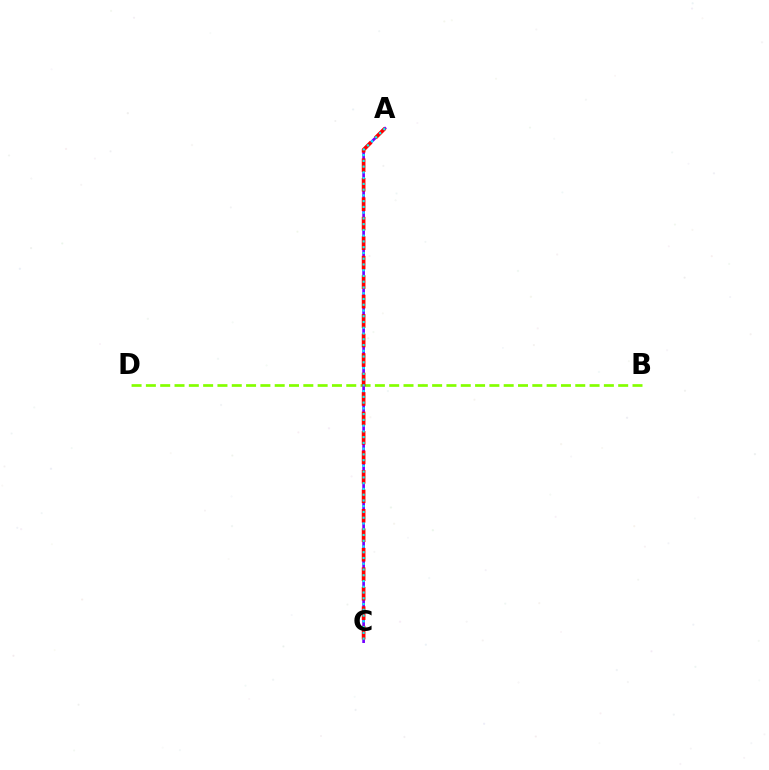{('B', 'D'): [{'color': '#84ff00', 'line_style': 'dashed', 'thickness': 1.94}], ('A', 'C'): [{'color': '#7200ff', 'line_style': 'solid', 'thickness': 1.92}, {'color': '#ff0000', 'line_style': 'dashed', 'thickness': 2.65}, {'color': '#00fff6', 'line_style': 'dotted', 'thickness': 1.56}]}